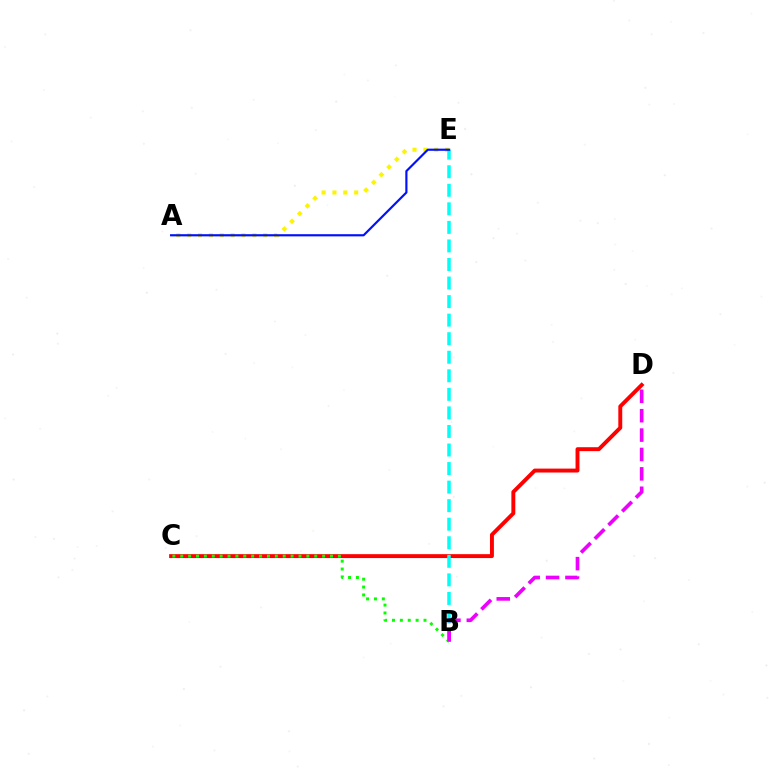{('C', 'D'): [{'color': '#ff0000', 'line_style': 'solid', 'thickness': 2.82}], ('A', 'E'): [{'color': '#fcf500', 'line_style': 'dotted', 'thickness': 2.95}, {'color': '#0010ff', 'line_style': 'solid', 'thickness': 1.56}], ('B', 'C'): [{'color': '#08ff00', 'line_style': 'dotted', 'thickness': 2.14}], ('B', 'E'): [{'color': '#00fff6', 'line_style': 'dashed', 'thickness': 2.52}], ('B', 'D'): [{'color': '#ee00ff', 'line_style': 'dashed', 'thickness': 2.63}]}